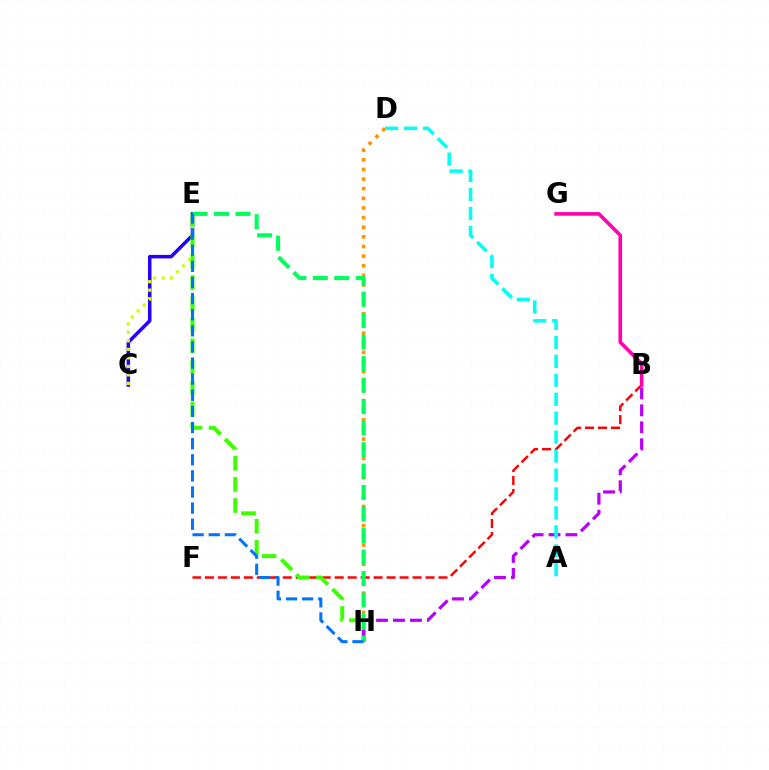{('C', 'E'): [{'color': '#2500ff', 'line_style': 'solid', 'thickness': 2.53}, {'color': '#d1ff00', 'line_style': 'dotted', 'thickness': 2.31}], ('B', 'F'): [{'color': '#ff0000', 'line_style': 'dashed', 'thickness': 1.76}], ('D', 'H'): [{'color': '#ff9400', 'line_style': 'dotted', 'thickness': 2.62}], ('E', 'H'): [{'color': '#3dff00', 'line_style': 'dashed', 'thickness': 2.87}, {'color': '#00ff5c', 'line_style': 'dashed', 'thickness': 2.92}, {'color': '#0074ff', 'line_style': 'dashed', 'thickness': 2.19}], ('B', 'H'): [{'color': '#b900ff', 'line_style': 'dashed', 'thickness': 2.3}], ('B', 'G'): [{'color': '#ff00ac', 'line_style': 'solid', 'thickness': 2.59}], ('A', 'D'): [{'color': '#00fff6', 'line_style': 'dashed', 'thickness': 2.57}]}